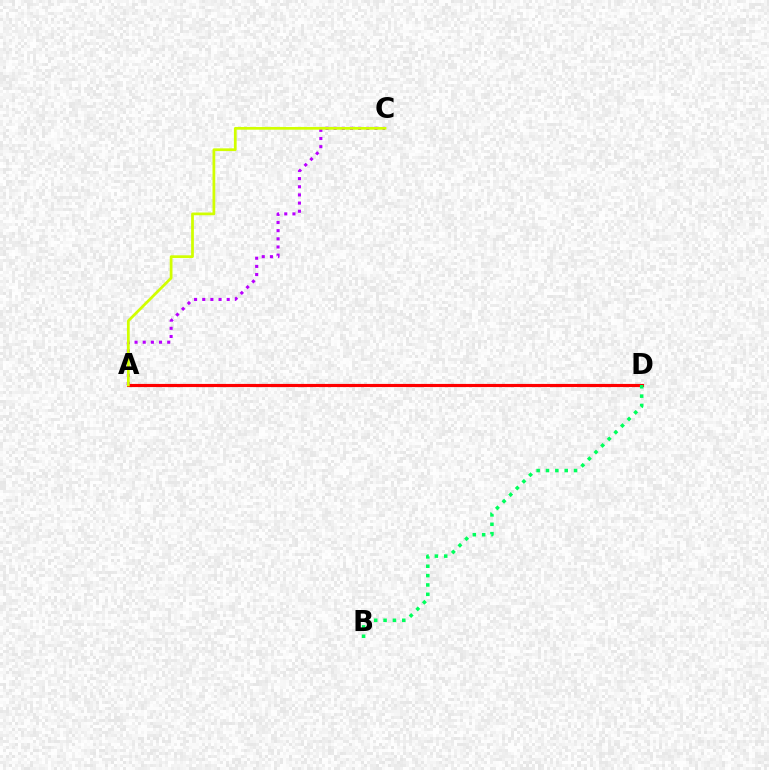{('A', 'D'): [{'color': '#0074ff', 'line_style': 'solid', 'thickness': 2.09}, {'color': '#ff0000', 'line_style': 'solid', 'thickness': 2.27}], ('A', 'C'): [{'color': '#b900ff', 'line_style': 'dotted', 'thickness': 2.22}, {'color': '#d1ff00', 'line_style': 'solid', 'thickness': 1.97}], ('B', 'D'): [{'color': '#00ff5c', 'line_style': 'dotted', 'thickness': 2.54}]}